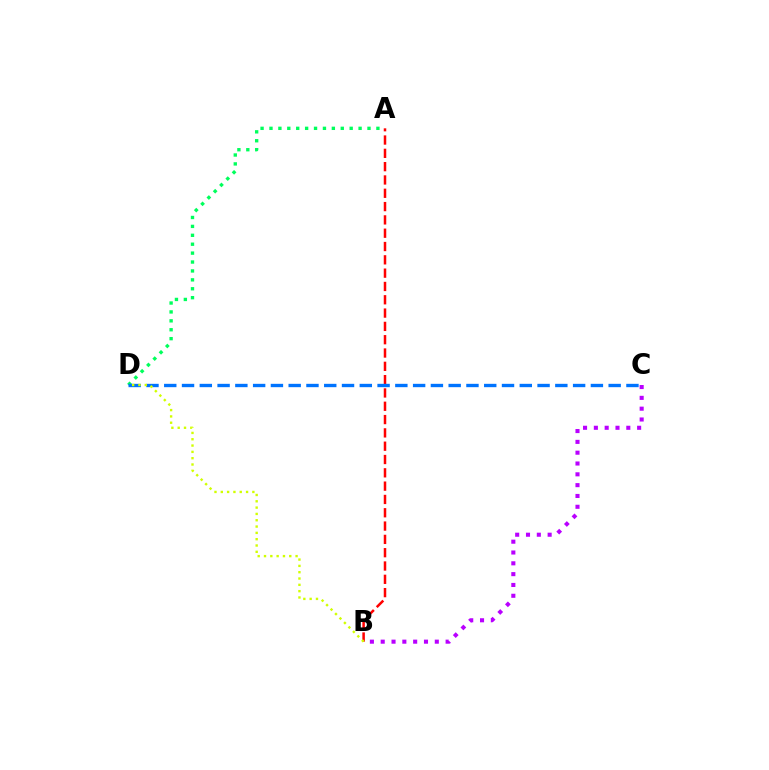{('A', 'D'): [{'color': '#00ff5c', 'line_style': 'dotted', 'thickness': 2.42}], ('A', 'B'): [{'color': '#ff0000', 'line_style': 'dashed', 'thickness': 1.81}], ('C', 'D'): [{'color': '#0074ff', 'line_style': 'dashed', 'thickness': 2.41}], ('B', 'D'): [{'color': '#d1ff00', 'line_style': 'dotted', 'thickness': 1.72}], ('B', 'C'): [{'color': '#b900ff', 'line_style': 'dotted', 'thickness': 2.94}]}